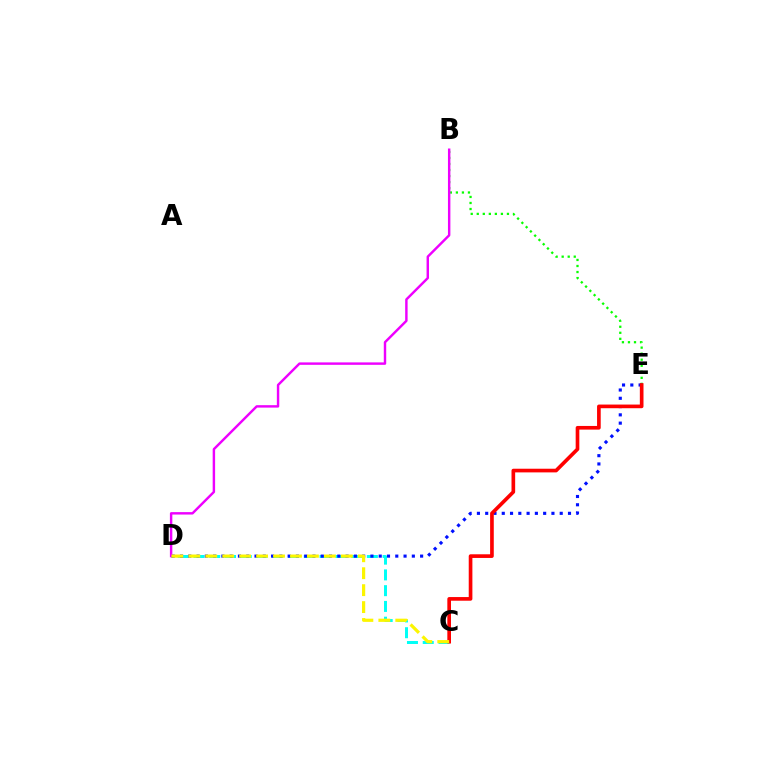{('C', 'D'): [{'color': '#00fff6', 'line_style': 'dashed', 'thickness': 2.14}, {'color': '#fcf500', 'line_style': 'dashed', 'thickness': 2.3}], ('B', 'E'): [{'color': '#08ff00', 'line_style': 'dotted', 'thickness': 1.64}], ('D', 'E'): [{'color': '#0010ff', 'line_style': 'dotted', 'thickness': 2.25}], ('B', 'D'): [{'color': '#ee00ff', 'line_style': 'solid', 'thickness': 1.75}], ('C', 'E'): [{'color': '#ff0000', 'line_style': 'solid', 'thickness': 2.63}]}